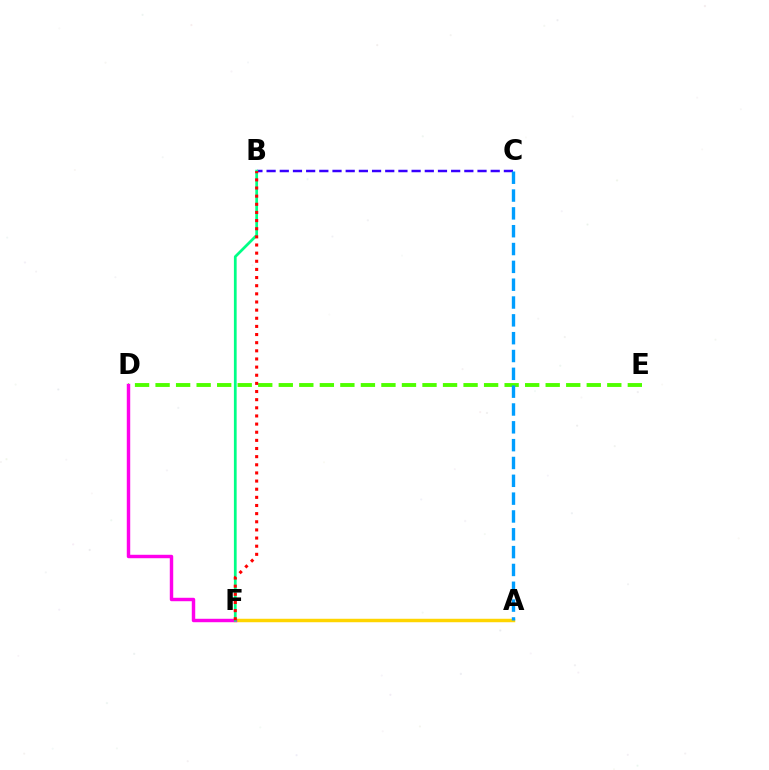{('D', 'E'): [{'color': '#4fff00', 'line_style': 'dashed', 'thickness': 2.79}], ('A', 'F'): [{'color': '#ffd500', 'line_style': 'solid', 'thickness': 2.5}], ('D', 'F'): [{'color': '#ff00ed', 'line_style': 'solid', 'thickness': 2.47}], ('B', 'C'): [{'color': '#3700ff', 'line_style': 'dashed', 'thickness': 1.79}], ('B', 'F'): [{'color': '#00ff86', 'line_style': 'solid', 'thickness': 1.97}, {'color': '#ff0000', 'line_style': 'dotted', 'thickness': 2.21}], ('A', 'C'): [{'color': '#009eff', 'line_style': 'dashed', 'thickness': 2.42}]}